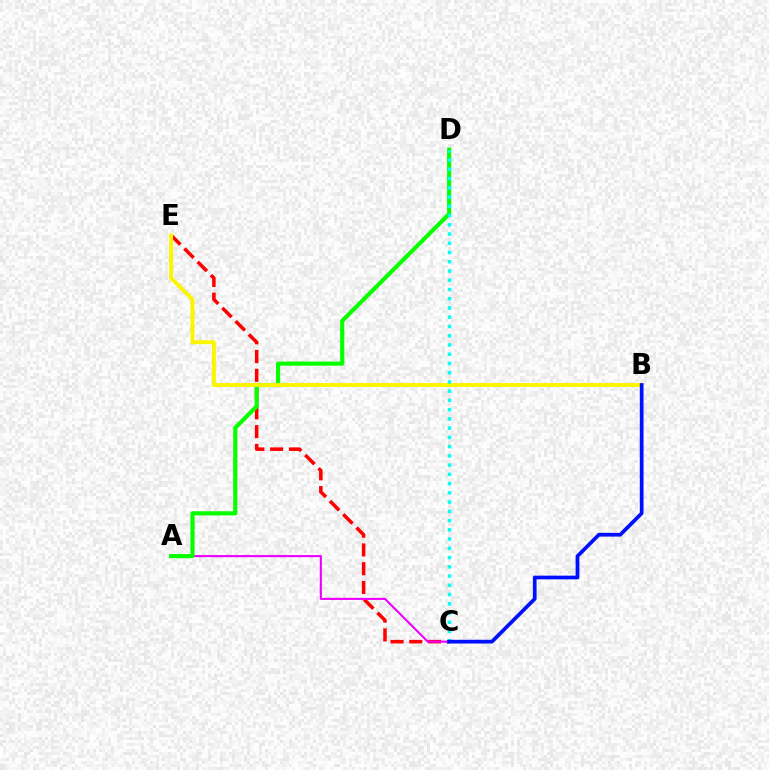{('C', 'E'): [{'color': '#ff0000', 'line_style': 'dashed', 'thickness': 2.55}], ('A', 'C'): [{'color': '#ee00ff', 'line_style': 'solid', 'thickness': 1.51}], ('A', 'D'): [{'color': '#08ff00', 'line_style': 'solid', 'thickness': 3.0}], ('B', 'E'): [{'color': '#fcf500', 'line_style': 'solid', 'thickness': 2.81}], ('C', 'D'): [{'color': '#00fff6', 'line_style': 'dotted', 'thickness': 2.51}], ('B', 'C'): [{'color': '#0010ff', 'line_style': 'solid', 'thickness': 2.68}]}